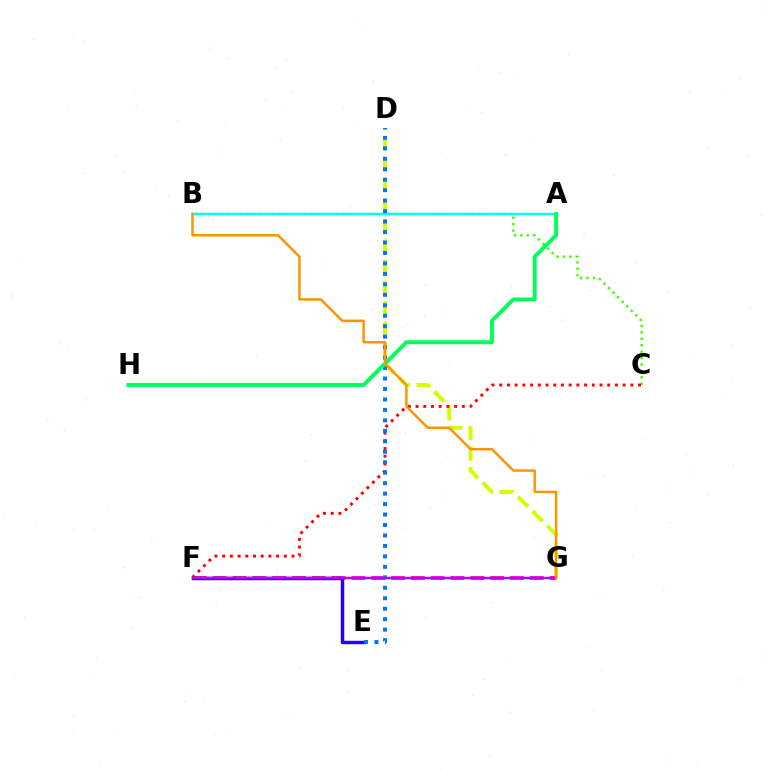{('B', 'C'): [{'color': '#3dff00', 'line_style': 'dotted', 'thickness': 1.74}], ('D', 'G'): [{'color': '#d1ff00', 'line_style': 'dashed', 'thickness': 2.8}], ('A', 'B'): [{'color': '#00fff6', 'line_style': 'solid', 'thickness': 1.7}], ('F', 'G'): [{'color': '#ff00ac', 'line_style': 'dashed', 'thickness': 2.69}, {'color': '#b900ff', 'line_style': 'solid', 'thickness': 1.75}], ('E', 'F'): [{'color': '#2500ff', 'line_style': 'solid', 'thickness': 2.49}], ('C', 'F'): [{'color': '#ff0000', 'line_style': 'dotted', 'thickness': 2.1}], ('D', 'E'): [{'color': '#0074ff', 'line_style': 'dotted', 'thickness': 2.84}], ('A', 'H'): [{'color': '#00ff5c', 'line_style': 'solid', 'thickness': 2.81}], ('B', 'G'): [{'color': '#ff9400', 'line_style': 'solid', 'thickness': 1.79}]}